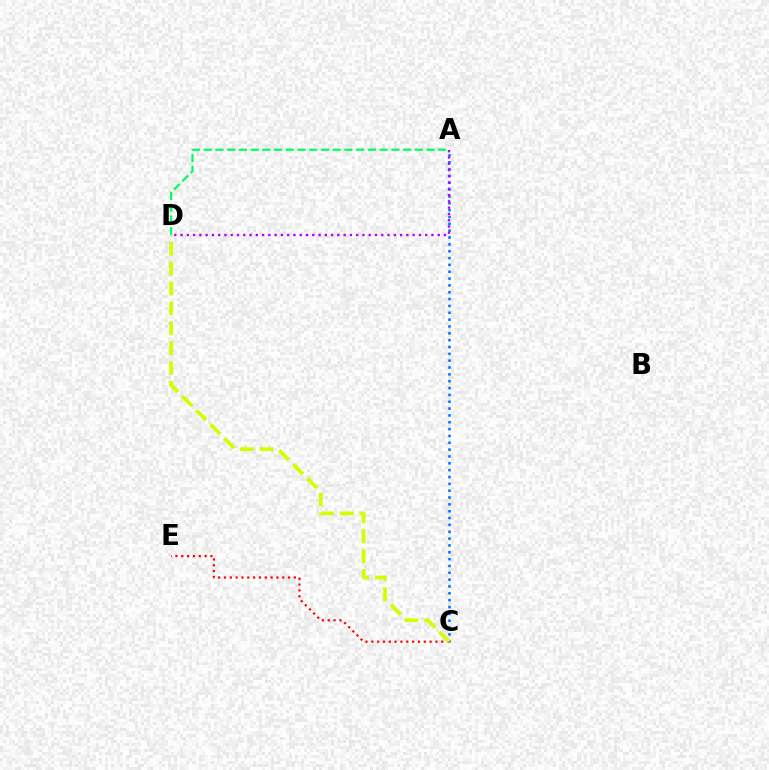{('A', 'C'): [{'color': '#0074ff', 'line_style': 'dotted', 'thickness': 1.86}], ('A', 'D'): [{'color': '#00ff5c', 'line_style': 'dashed', 'thickness': 1.59}, {'color': '#b900ff', 'line_style': 'dotted', 'thickness': 1.7}], ('C', 'E'): [{'color': '#ff0000', 'line_style': 'dotted', 'thickness': 1.58}], ('C', 'D'): [{'color': '#d1ff00', 'line_style': 'dashed', 'thickness': 2.7}]}